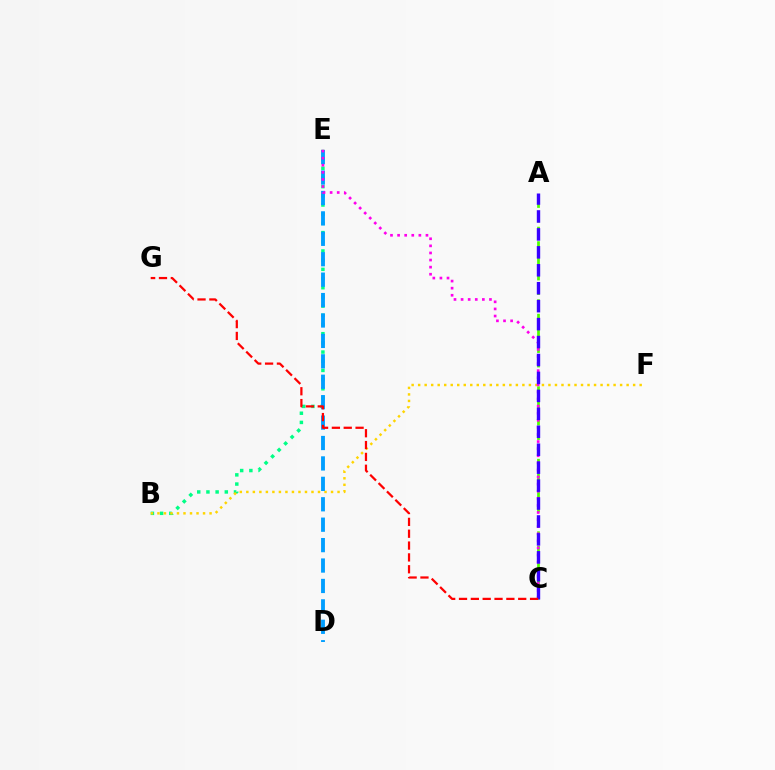{('A', 'C'): [{'color': '#4fff00', 'line_style': 'dashed', 'thickness': 1.97}, {'color': '#3700ff', 'line_style': 'dashed', 'thickness': 2.44}], ('B', 'E'): [{'color': '#00ff86', 'line_style': 'dotted', 'thickness': 2.5}], ('B', 'F'): [{'color': '#ffd500', 'line_style': 'dotted', 'thickness': 1.77}], ('D', 'E'): [{'color': '#009eff', 'line_style': 'dashed', 'thickness': 2.77}], ('C', 'E'): [{'color': '#ff00ed', 'line_style': 'dotted', 'thickness': 1.93}], ('C', 'G'): [{'color': '#ff0000', 'line_style': 'dashed', 'thickness': 1.61}]}